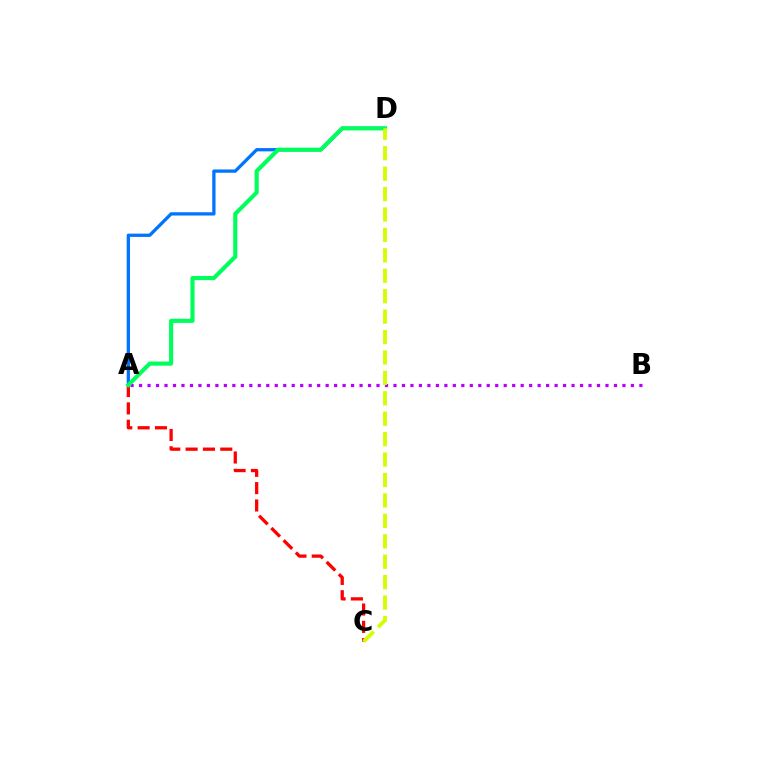{('A', 'D'): [{'color': '#0074ff', 'line_style': 'solid', 'thickness': 2.36}, {'color': '#00ff5c', 'line_style': 'solid', 'thickness': 2.97}], ('A', 'C'): [{'color': '#ff0000', 'line_style': 'dashed', 'thickness': 2.36}], ('A', 'B'): [{'color': '#b900ff', 'line_style': 'dotted', 'thickness': 2.3}], ('C', 'D'): [{'color': '#d1ff00', 'line_style': 'dashed', 'thickness': 2.77}]}